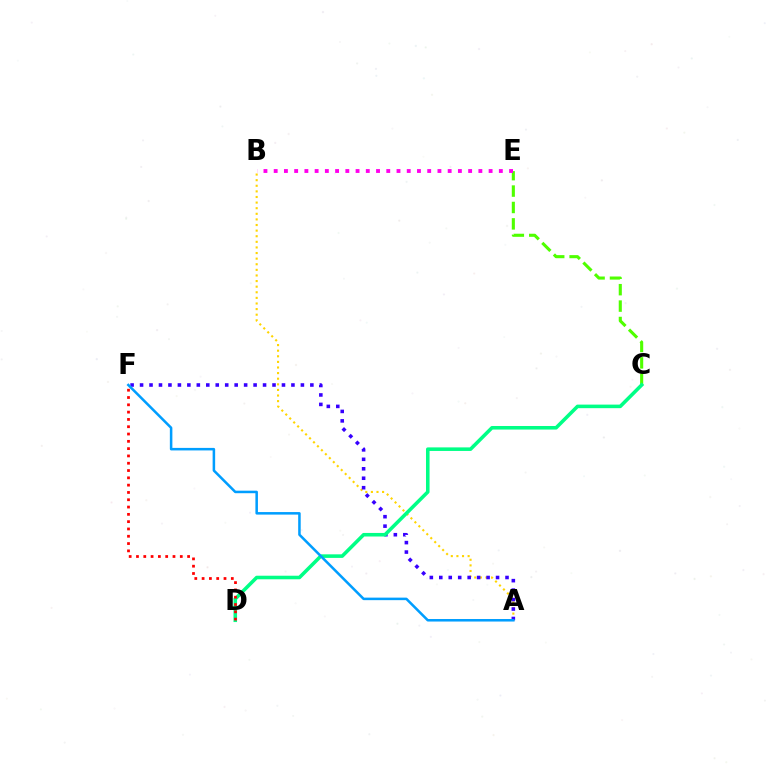{('A', 'B'): [{'color': '#ffd500', 'line_style': 'dotted', 'thickness': 1.52}], ('C', 'E'): [{'color': '#4fff00', 'line_style': 'dashed', 'thickness': 2.23}], ('A', 'F'): [{'color': '#3700ff', 'line_style': 'dotted', 'thickness': 2.57}, {'color': '#009eff', 'line_style': 'solid', 'thickness': 1.82}], ('C', 'D'): [{'color': '#00ff86', 'line_style': 'solid', 'thickness': 2.57}], ('B', 'E'): [{'color': '#ff00ed', 'line_style': 'dotted', 'thickness': 2.78}], ('D', 'F'): [{'color': '#ff0000', 'line_style': 'dotted', 'thickness': 1.98}]}